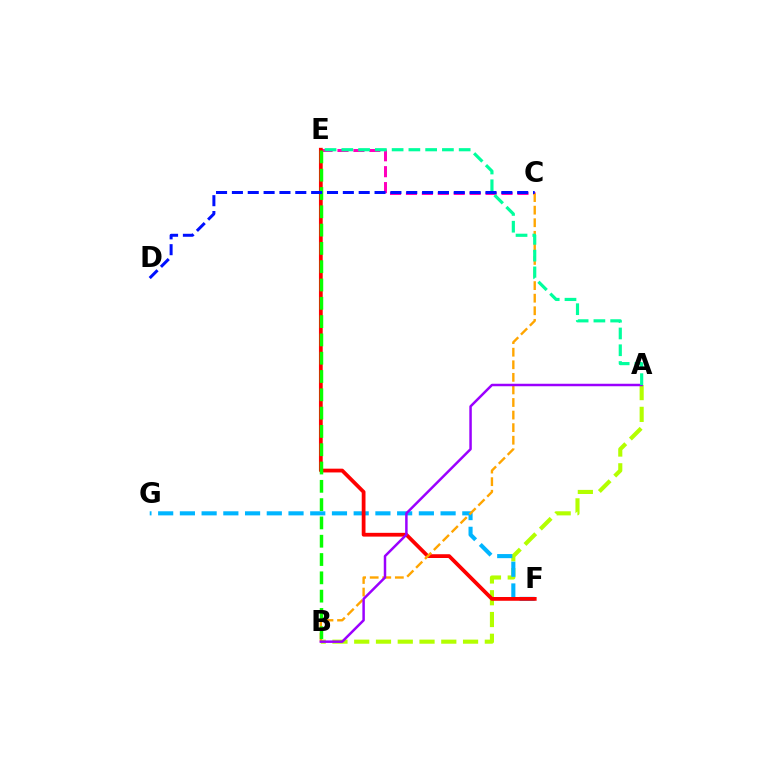{('A', 'B'): [{'color': '#b3ff00', 'line_style': 'dashed', 'thickness': 2.96}, {'color': '#9b00ff', 'line_style': 'solid', 'thickness': 1.79}], ('C', 'E'): [{'color': '#ff00bd', 'line_style': 'dashed', 'thickness': 2.16}], ('F', 'G'): [{'color': '#00b5ff', 'line_style': 'dashed', 'thickness': 2.95}], ('E', 'F'): [{'color': '#ff0000', 'line_style': 'solid', 'thickness': 2.72}], ('B', 'C'): [{'color': '#ffa500', 'line_style': 'dashed', 'thickness': 1.71}], ('B', 'E'): [{'color': '#08ff00', 'line_style': 'dashed', 'thickness': 2.49}], ('A', 'E'): [{'color': '#00ff9d', 'line_style': 'dashed', 'thickness': 2.28}], ('C', 'D'): [{'color': '#0010ff', 'line_style': 'dashed', 'thickness': 2.15}]}